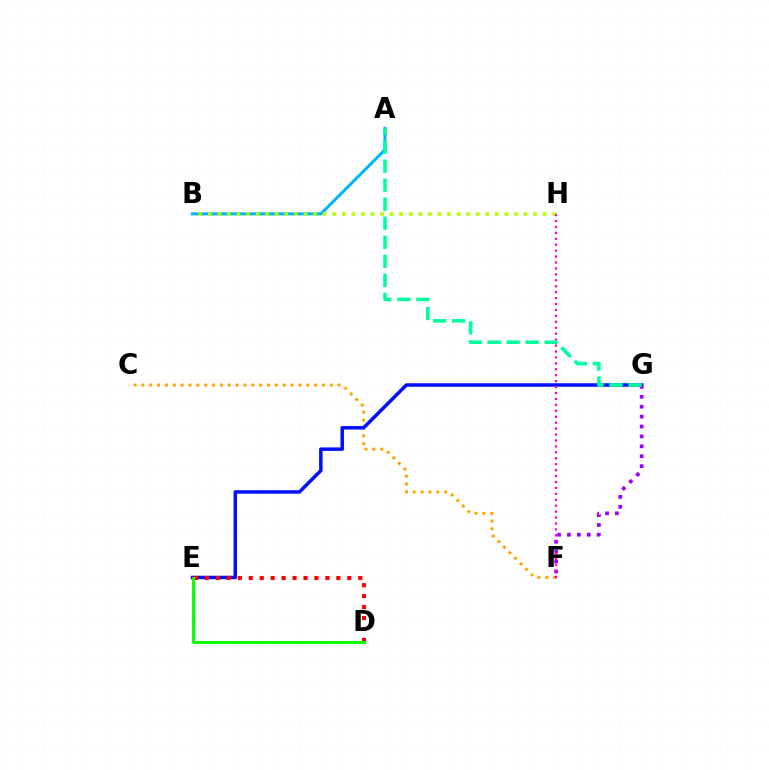{('C', 'F'): [{'color': '#ffa500', 'line_style': 'dotted', 'thickness': 2.13}], ('A', 'B'): [{'color': '#00b5ff', 'line_style': 'solid', 'thickness': 2.18}], ('B', 'H'): [{'color': '#b3ff00', 'line_style': 'dotted', 'thickness': 2.6}], ('E', 'G'): [{'color': '#0010ff', 'line_style': 'solid', 'thickness': 2.52}], ('F', 'G'): [{'color': '#9b00ff', 'line_style': 'dotted', 'thickness': 2.69}], ('D', 'E'): [{'color': '#ff0000', 'line_style': 'dotted', 'thickness': 2.97}, {'color': '#08ff00', 'line_style': 'solid', 'thickness': 2.11}], ('F', 'H'): [{'color': '#ff00bd', 'line_style': 'dotted', 'thickness': 1.61}], ('A', 'G'): [{'color': '#00ff9d', 'line_style': 'dashed', 'thickness': 2.58}]}